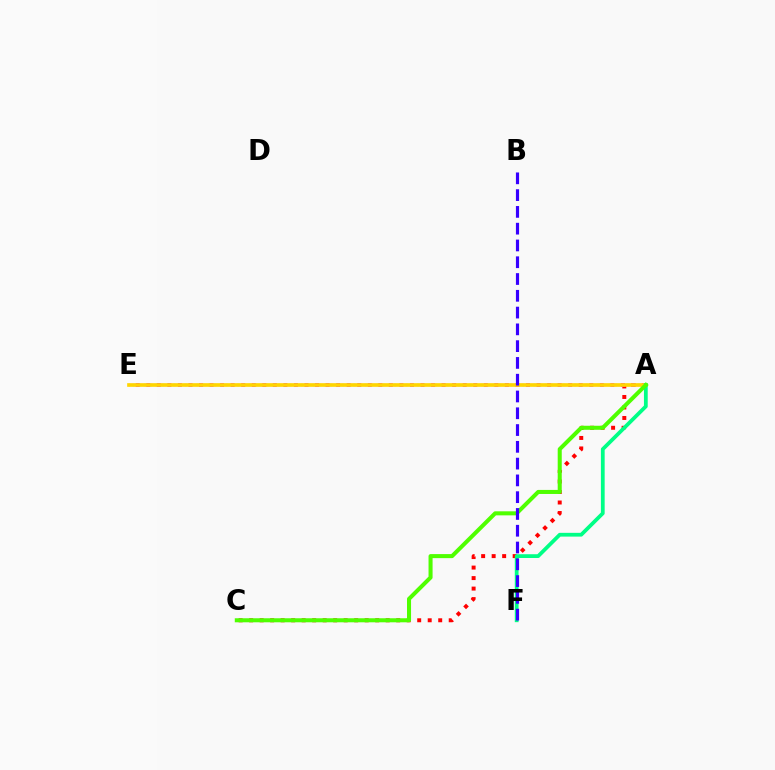{('A', 'C'): [{'color': '#ff0000', 'line_style': 'dotted', 'thickness': 2.85}, {'color': '#4fff00', 'line_style': 'solid', 'thickness': 2.91}], ('A', 'E'): [{'color': '#ff00ed', 'line_style': 'dotted', 'thickness': 2.87}, {'color': '#009eff', 'line_style': 'dotted', 'thickness': 1.58}, {'color': '#ffd500', 'line_style': 'solid', 'thickness': 2.63}], ('A', 'F'): [{'color': '#00ff86', 'line_style': 'solid', 'thickness': 2.71}], ('B', 'F'): [{'color': '#3700ff', 'line_style': 'dashed', 'thickness': 2.28}]}